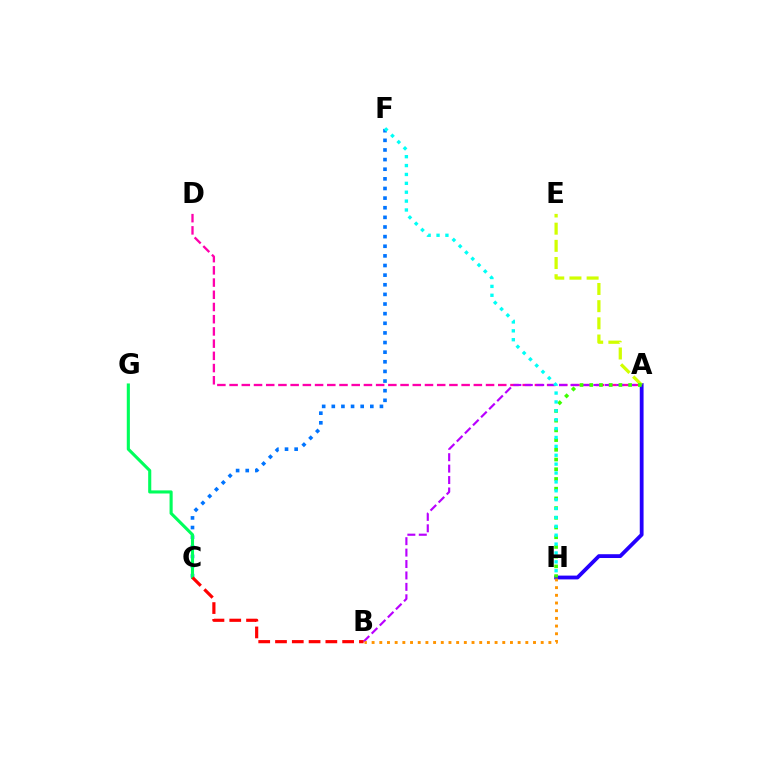{('C', 'F'): [{'color': '#0074ff', 'line_style': 'dotted', 'thickness': 2.62}], ('A', 'H'): [{'color': '#2500ff', 'line_style': 'solid', 'thickness': 2.74}, {'color': '#3dff00', 'line_style': 'dotted', 'thickness': 2.64}], ('A', 'E'): [{'color': '#d1ff00', 'line_style': 'dashed', 'thickness': 2.33}], ('C', 'G'): [{'color': '#00ff5c', 'line_style': 'solid', 'thickness': 2.23}], ('A', 'D'): [{'color': '#ff00ac', 'line_style': 'dashed', 'thickness': 1.66}], ('A', 'B'): [{'color': '#b900ff', 'line_style': 'dashed', 'thickness': 1.55}], ('B', 'H'): [{'color': '#ff9400', 'line_style': 'dotted', 'thickness': 2.09}], ('F', 'H'): [{'color': '#00fff6', 'line_style': 'dotted', 'thickness': 2.41}], ('B', 'C'): [{'color': '#ff0000', 'line_style': 'dashed', 'thickness': 2.28}]}